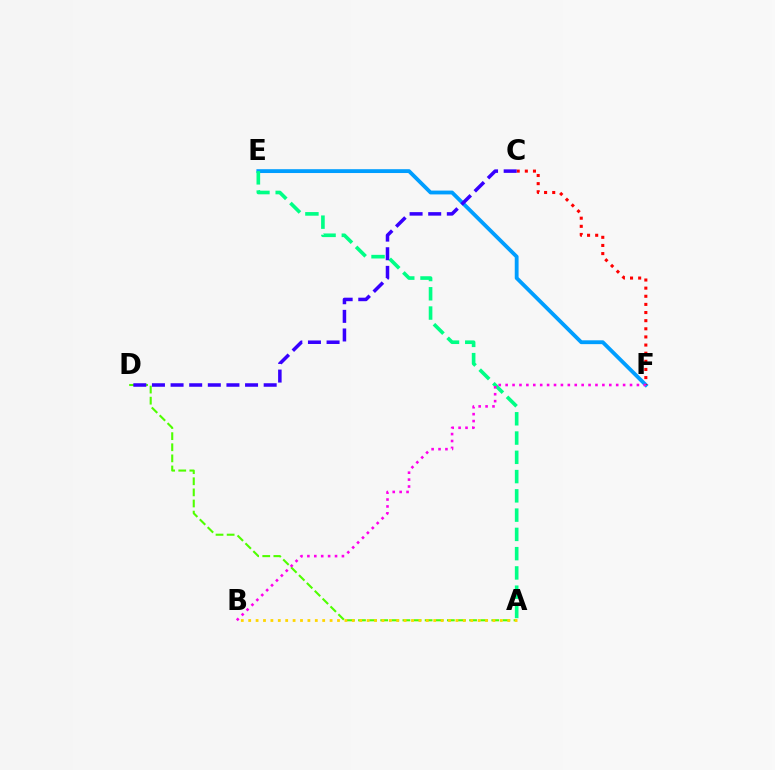{('E', 'F'): [{'color': '#009eff', 'line_style': 'solid', 'thickness': 2.76}], ('C', 'F'): [{'color': '#ff0000', 'line_style': 'dotted', 'thickness': 2.21}], ('A', 'D'): [{'color': '#4fff00', 'line_style': 'dashed', 'thickness': 1.51}], ('A', 'E'): [{'color': '#00ff86', 'line_style': 'dashed', 'thickness': 2.62}], ('B', 'F'): [{'color': '#ff00ed', 'line_style': 'dotted', 'thickness': 1.88}], ('C', 'D'): [{'color': '#3700ff', 'line_style': 'dashed', 'thickness': 2.53}], ('A', 'B'): [{'color': '#ffd500', 'line_style': 'dotted', 'thickness': 2.01}]}